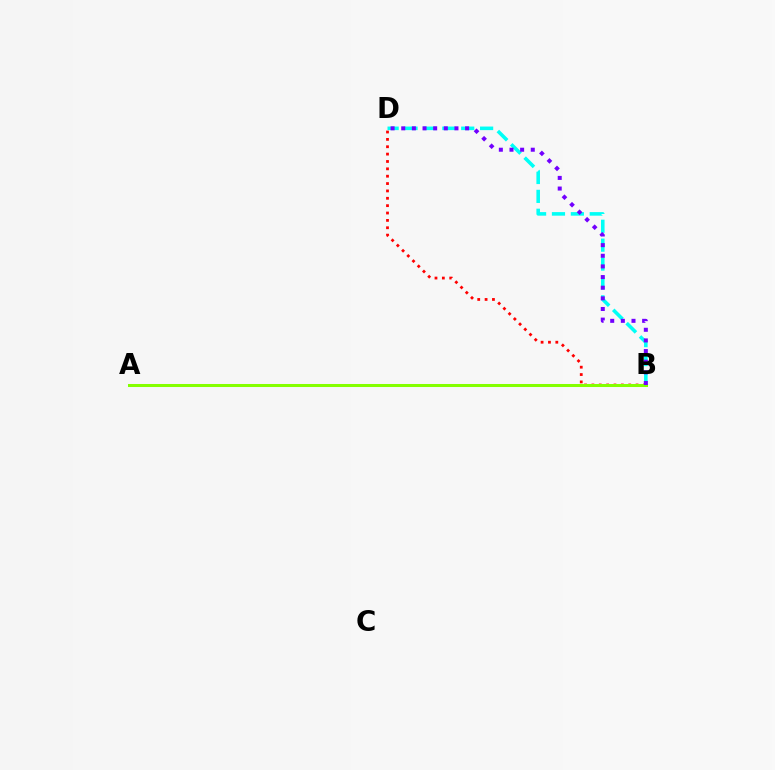{('B', 'D'): [{'color': '#ff0000', 'line_style': 'dotted', 'thickness': 2.0}, {'color': '#00fff6', 'line_style': 'dashed', 'thickness': 2.57}, {'color': '#7200ff', 'line_style': 'dotted', 'thickness': 2.89}], ('A', 'B'): [{'color': '#84ff00', 'line_style': 'solid', 'thickness': 2.18}]}